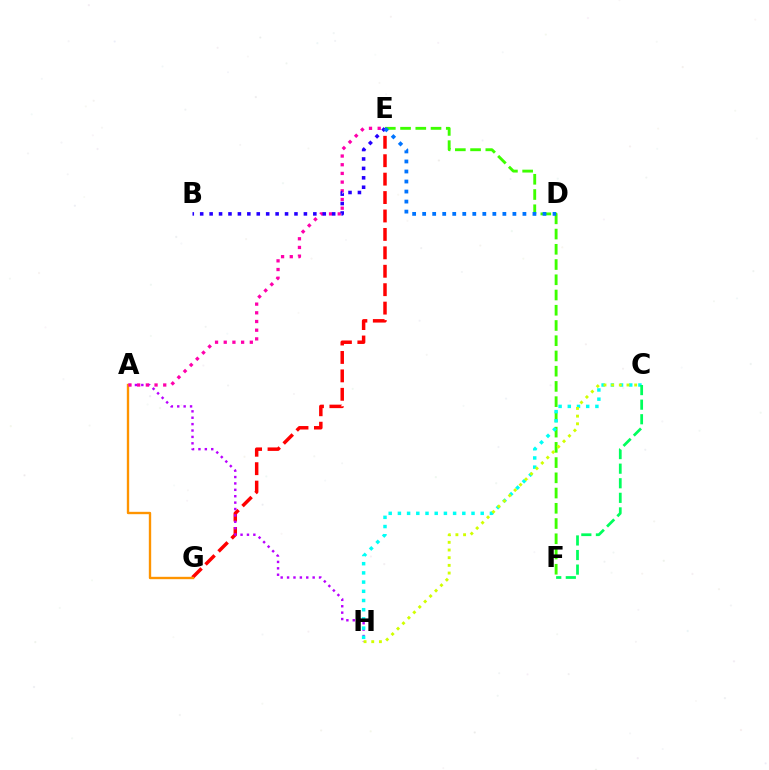{('E', 'G'): [{'color': '#ff0000', 'line_style': 'dashed', 'thickness': 2.5}], ('A', 'H'): [{'color': '#b900ff', 'line_style': 'dotted', 'thickness': 1.74}], ('A', 'G'): [{'color': '#ff9400', 'line_style': 'solid', 'thickness': 1.7}], ('A', 'E'): [{'color': '#ff00ac', 'line_style': 'dotted', 'thickness': 2.36}], ('E', 'F'): [{'color': '#3dff00', 'line_style': 'dashed', 'thickness': 2.07}], ('B', 'E'): [{'color': '#2500ff', 'line_style': 'dotted', 'thickness': 2.56}], ('C', 'H'): [{'color': '#00fff6', 'line_style': 'dotted', 'thickness': 2.5}, {'color': '#d1ff00', 'line_style': 'dotted', 'thickness': 2.09}], ('D', 'E'): [{'color': '#0074ff', 'line_style': 'dotted', 'thickness': 2.72}], ('C', 'F'): [{'color': '#00ff5c', 'line_style': 'dashed', 'thickness': 1.98}]}